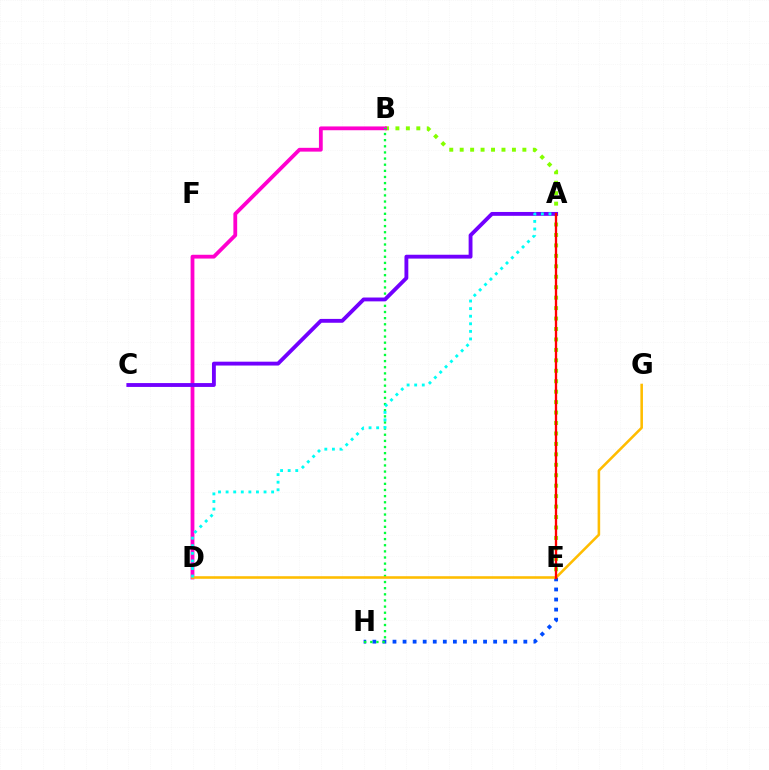{('E', 'H'): [{'color': '#004bff', 'line_style': 'dotted', 'thickness': 2.73}], ('B', 'E'): [{'color': '#84ff00', 'line_style': 'dotted', 'thickness': 2.84}], ('B', 'D'): [{'color': '#ff00cf', 'line_style': 'solid', 'thickness': 2.73}], ('B', 'H'): [{'color': '#00ff39', 'line_style': 'dotted', 'thickness': 1.67}], ('D', 'G'): [{'color': '#ffbd00', 'line_style': 'solid', 'thickness': 1.85}], ('A', 'C'): [{'color': '#7200ff', 'line_style': 'solid', 'thickness': 2.77}], ('A', 'E'): [{'color': '#ff0000', 'line_style': 'solid', 'thickness': 1.68}], ('A', 'D'): [{'color': '#00fff6', 'line_style': 'dotted', 'thickness': 2.06}]}